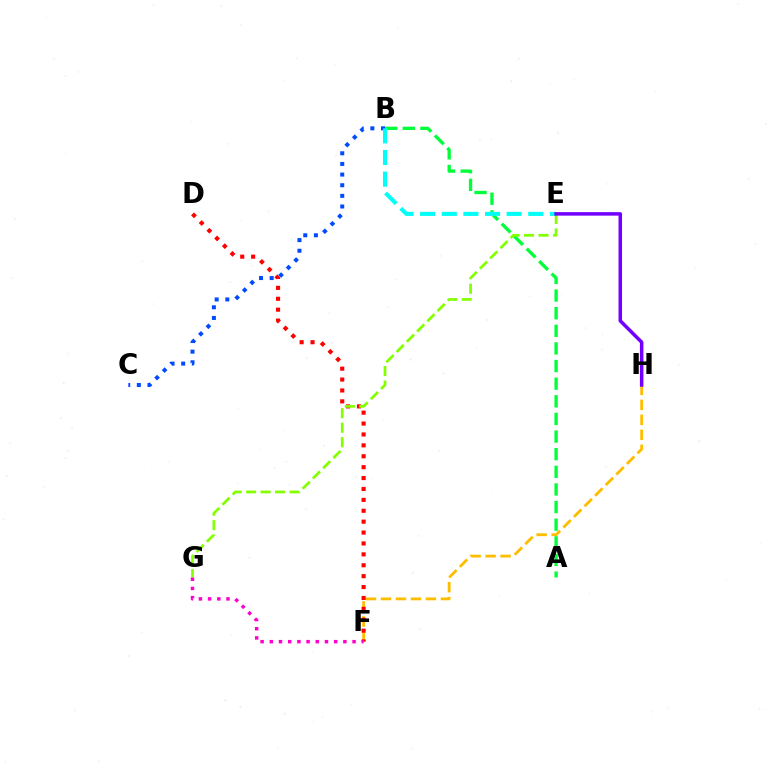{('A', 'B'): [{'color': '#00ff39', 'line_style': 'dashed', 'thickness': 2.39}], ('F', 'H'): [{'color': '#ffbd00', 'line_style': 'dashed', 'thickness': 2.04}], ('D', 'F'): [{'color': '#ff0000', 'line_style': 'dotted', 'thickness': 2.96}], ('E', 'G'): [{'color': '#84ff00', 'line_style': 'dashed', 'thickness': 1.97}], ('B', 'C'): [{'color': '#004bff', 'line_style': 'dotted', 'thickness': 2.89}], ('B', 'E'): [{'color': '#00fff6', 'line_style': 'dashed', 'thickness': 2.94}], ('E', 'H'): [{'color': '#7200ff', 'line_style': 'solid', 'thickness': 2.53}], ('F', 'G'): [{'color': '#ff00cf', 'line_style': 'dotted', 'thickness': 2.5}]}